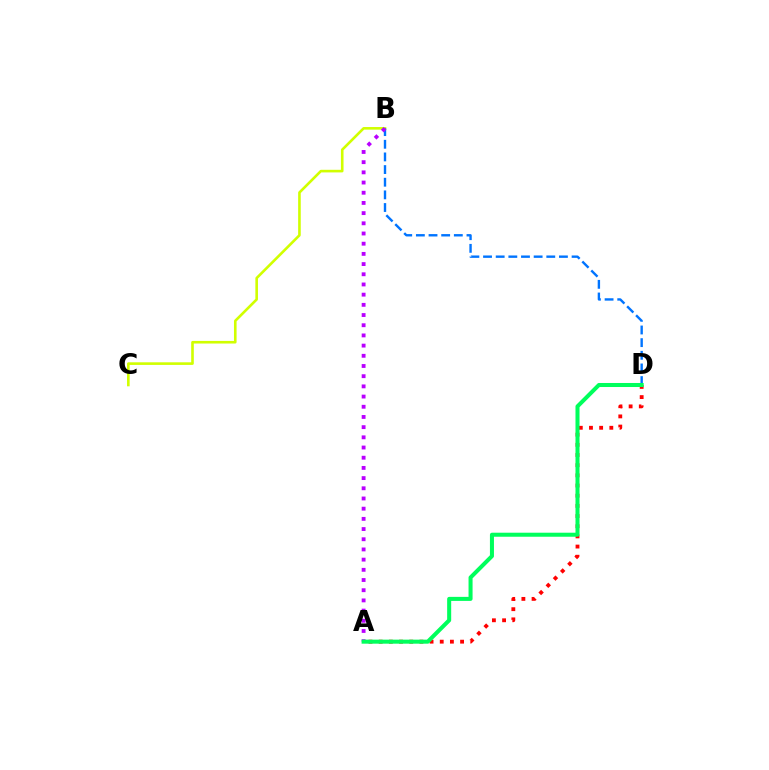{('B', 'C'): [{'color': '#d1ff00', 'line_style': 'solid', 'thickness': 1.88}], ('A', 'D'): [{'color': '#ff0000', 'line_style': 'dotted', 'thickness': 2.76}, {'color': '#00ff5c', 'line_style': 'solid', 'thickness': 2.9}], ('B', 'D'): [{'color': '#0074ff', 'line_style': 'dashed', 'thickness': 1.72}], ('A', 'B'): [{'color': '#b900ff', 'line_style': 'dotted', 'thickness': 2.77}]}